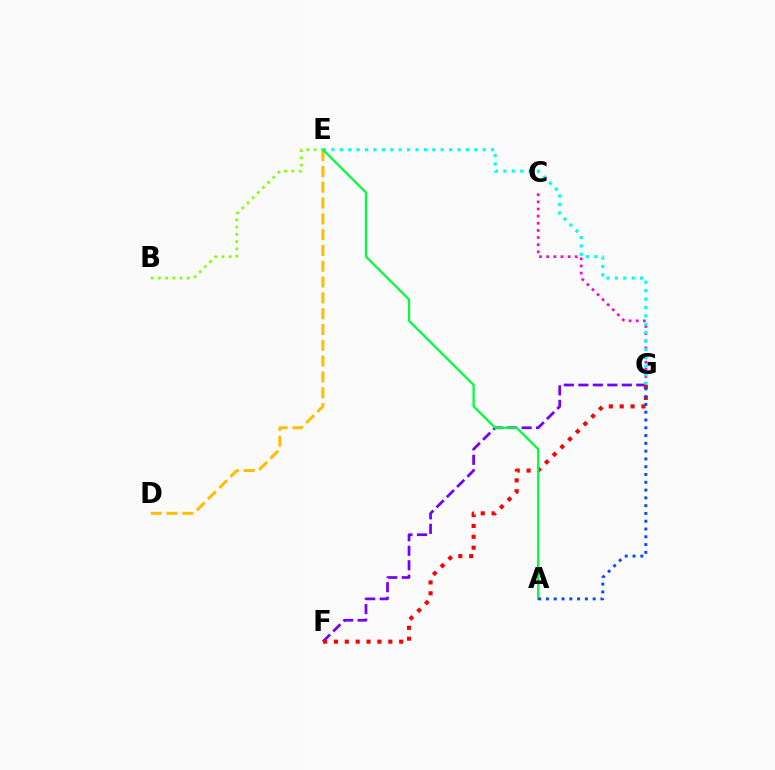{('C', 'G'): [{'color': '#ff00cf', 'line_style': 'dotted', 'thickness': 1.94}], ('F', 'G'): [{'color': '#7200ff', 'line_style': 'dashed', 'thickness': 1.97}, {'color': '#ff0000', 'line_style': 'dotted', 'thickness': 2.95}], ('B', 'E'): [{'color': '#84ff00', 'line_style': 'dotted', 'thickness': 1.97}], ('E', 'G'): [{'color': '#00fff6', 'line_style': 'dotted', 'thickness': 2.28}], ('D', 'E'): [{'color': '#ffbd00', 'line_style': 'dashed', 'thickness': 2.15}], ('A', 'E'): [{'color': '#00ff39', 'line_style': 'solid', 'thickness': 1.62}], ('A', 'G'): [{'color': '#004bff', 'line_style': 'dotted', 'thickness': 2.12}]}